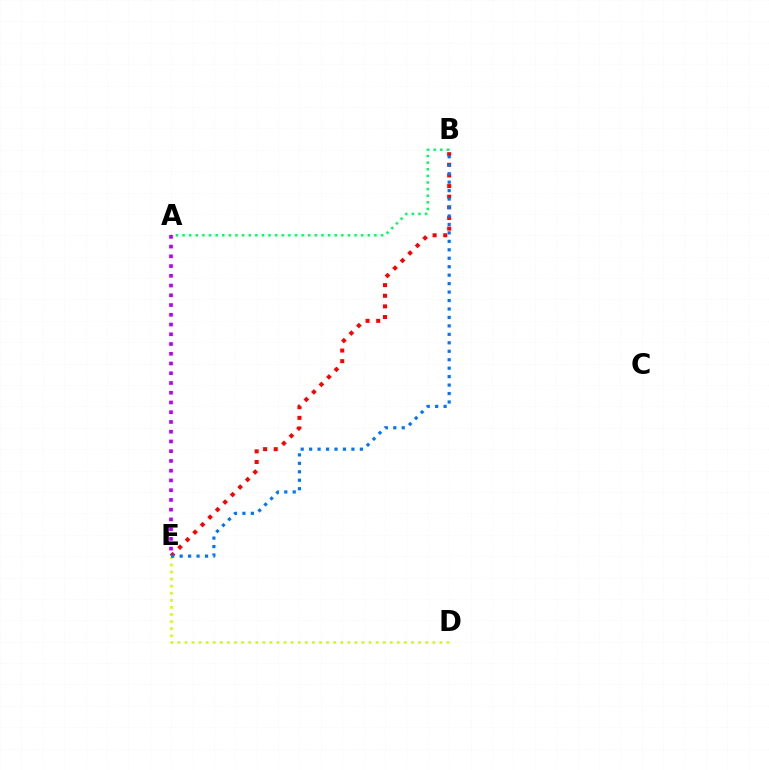{('A', 'B'): [{'color': '#00ff5c', 'line_style': 'dotted', 'thickness': 1.8}], ('D', 'E'): [{'color': '#d1ff00', 'line_style': 'dotted', 'thickness': 1.92}], ('A', 'E'): [{'color': '#b900ff', 'line_style': 'dotted', 'thickness': 2.65}], ('B', 'E'): [{'color': '#ff0000', 'line_style': 'dotted', 'thickness': 2.89}, {'color': '#0074ff', 'line_style': 'dotted', 'thickness': 2.3}]}